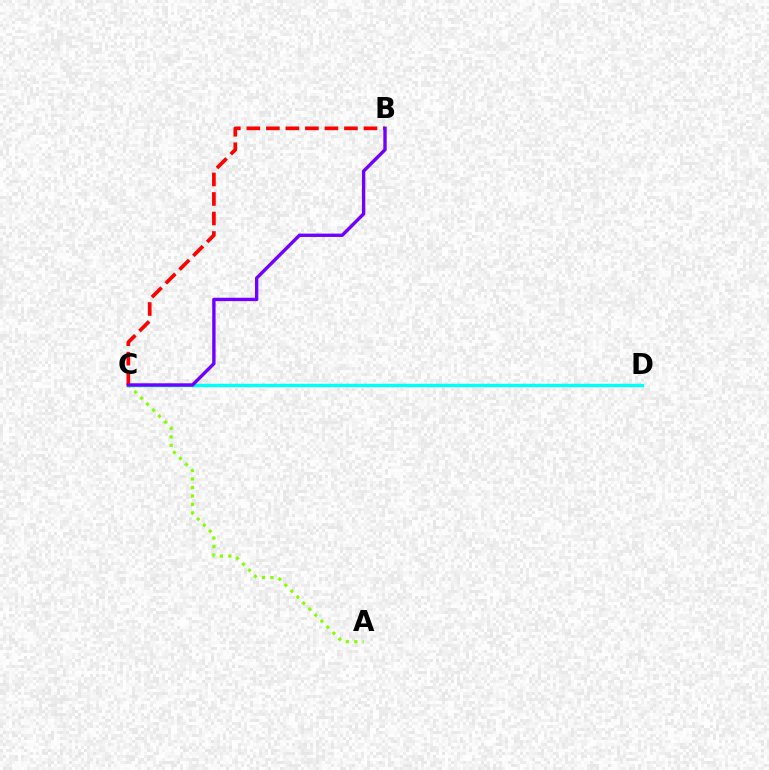{('A', 'C'): [{'color': '#84ff00', 'line_style': 'dotted', 'thickness': 2.31}], ('C', 'D'): [{'color': '#00fff6', 'line_style': 'solid', 'thickness': 2.47}], ('B', 'C'): [{'color': '#ff0000', 'line_style': 'dashed', 'thickness': 2.65}, {'color': '#7200ff', 'line_style': 'solid', 'thickness': 2.43}]}